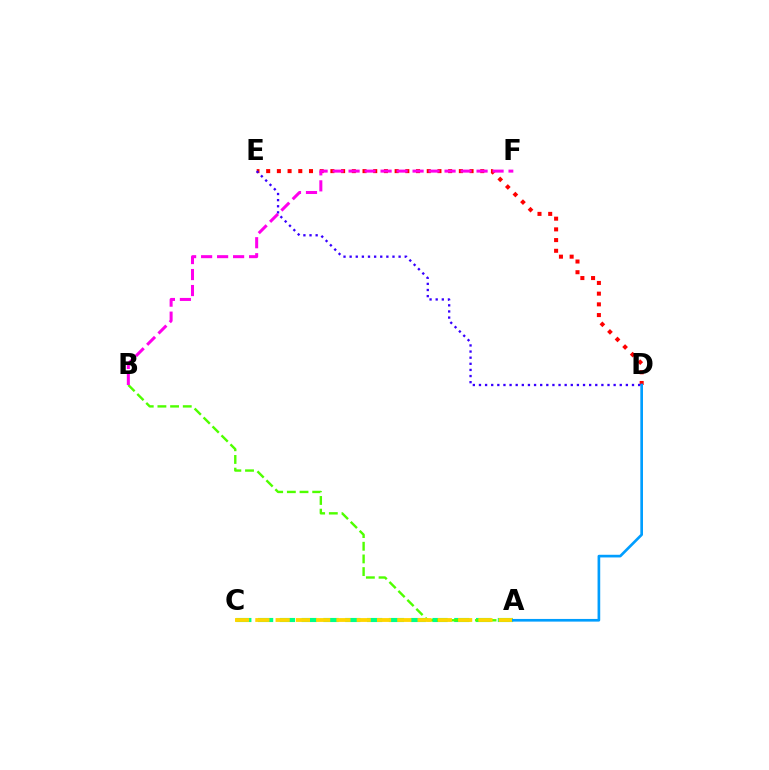{('A', 'C'): [{'color': '#00ff86', 'line_style': 'dashed', 'thickness': 2.96}, {'color': '#ffd500', 'line_style': 'dashed', 'thickness': 2.75}], ('D', 'E'): [{'color': '#ff0000', 'line_style': 'dotted', 'thickness': 2.91}, {'color': '#3700ff', 'line_style': 'dotted', 'thickness': 1.66}], ('A', 'B'): [{'color': '#4fff00', 'line_style': 'dashed', 'thickness': 1.72}], ('A', 'D'): [{'color': '#009eff', 'line_style': 'solid', 'thickness': 1.92}], ('B', 'F'): [{'color': '#ff00ed', 'line_style': 'dashed', 'thickness': 2.17}]}